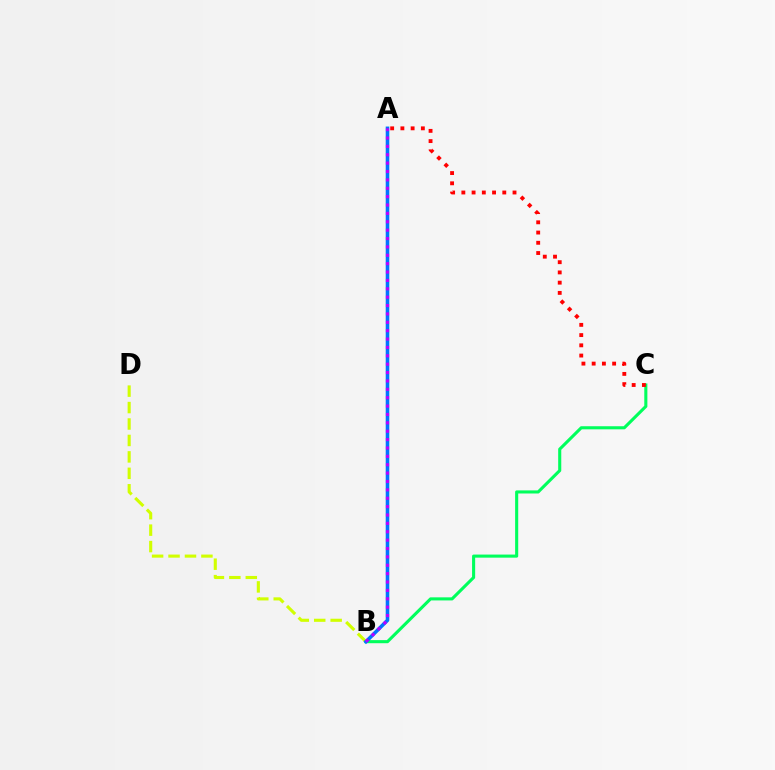{('B', 'D'): [{'color': '#d1ff00', 'line_style': 'dashed', 'thickness': 2.23}], ('B', 'C'): [{'color': '#00ff5c', 'line_style': 'solid', 'thickness': 2.22}], ('A', 'B'): [{'color': '#0074ff', 'line_style': 'solid', 'thickness': 2.57}, {'color': '#b900ff', 'line_style': 'dotted', 'thickness': 2.28}], ('A', 'C'): [{'color': '#ff0000', 'line_style': 'dotted', 'thickness': 2.78}]}